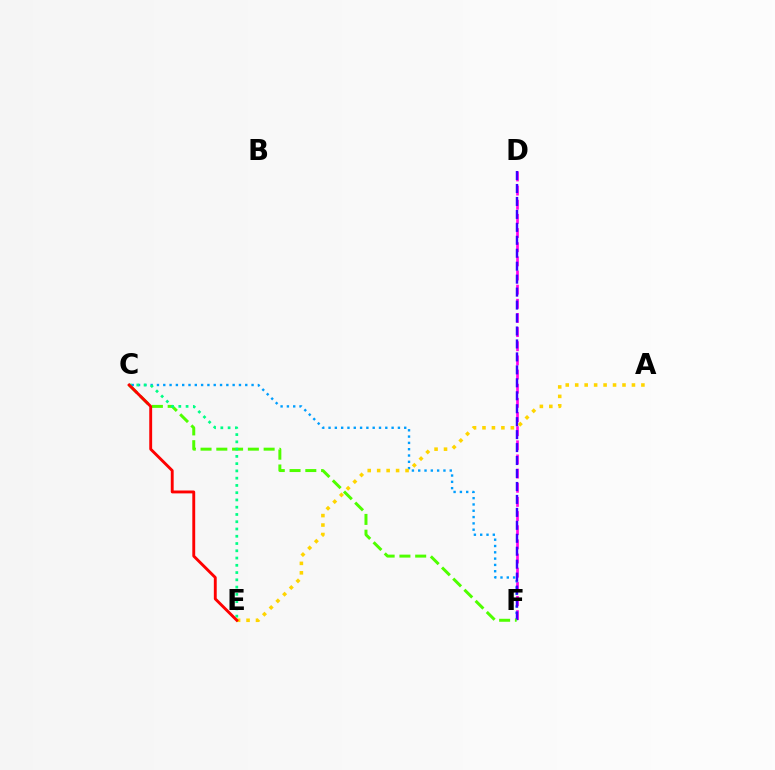{('D', 'F'): [{'color': '#ff00ed', 'line_style': 'dashed', 'thickness': 1.92}, {'color': '#3700ff', 'line_style': 'dashed', 'thickness': 1.76}], ('C', 'F'): [{'color': '#009eff', 'line_style': 'dotted', 'thickness': 1.71}, {'color': '#4fff00', 'line_style': 'dashed', 'thickness': 2.14}], ('A', 'E'): [{'color': '#ffd500', 'line_style': 'dotted', 'thickness': 2.57}], ('C', 'E'): [{'color': '#00ff86', 'line_style': 'dotted', 'thickness': 1.97}, {'color': '#ff0000', 'line_style': 'solid', 'thickness': 2.07}]}